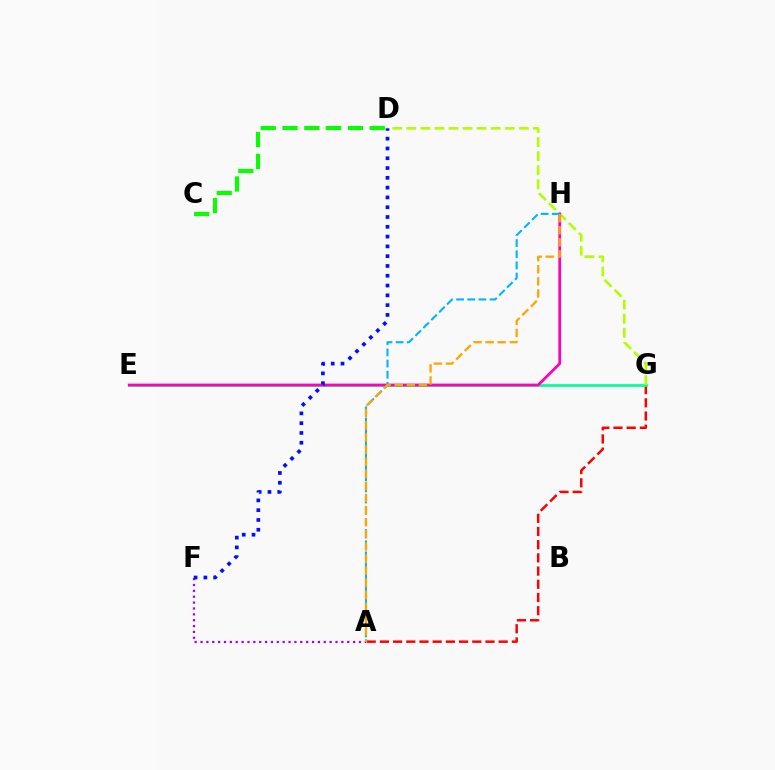{('A', 'G'): [{'color': '#ff0000', 'line_style': 'dashed', 'thickness': 1.79}], ('E', 'G'): [{'color': '#00ff9d', 'line_style': 'solid', 'thickness': 1.96}], ('D', 'G'): [{'color': '#b3ff00', 'line_style': 'dashed', 'thickness': 1.91}], ('E', 'H'): [{'color': '#ff00bd', 'line_style': 'solid', 'thickness': 1.99}], ('C', 'D'): [{'color': '#08ff00', 'line_style': 'dashed', 'thickness': 2.96}], ('A', 'F'): [{'color': '#9b00ff', 'line_style': 'dotted', 'thickness': 1.59}], ('A', 'H'): [{'color': '#00b5ff', 'line_style': 'dashed', 'thickness': 1.52}, {'color': '#ffa500', 'line_style': 'dashed', 'thickness': 1.65}], ('D', 'F'): [{'color': '#0010ff', 'line_style': 'dotted', 'thickness': 2.66}]}